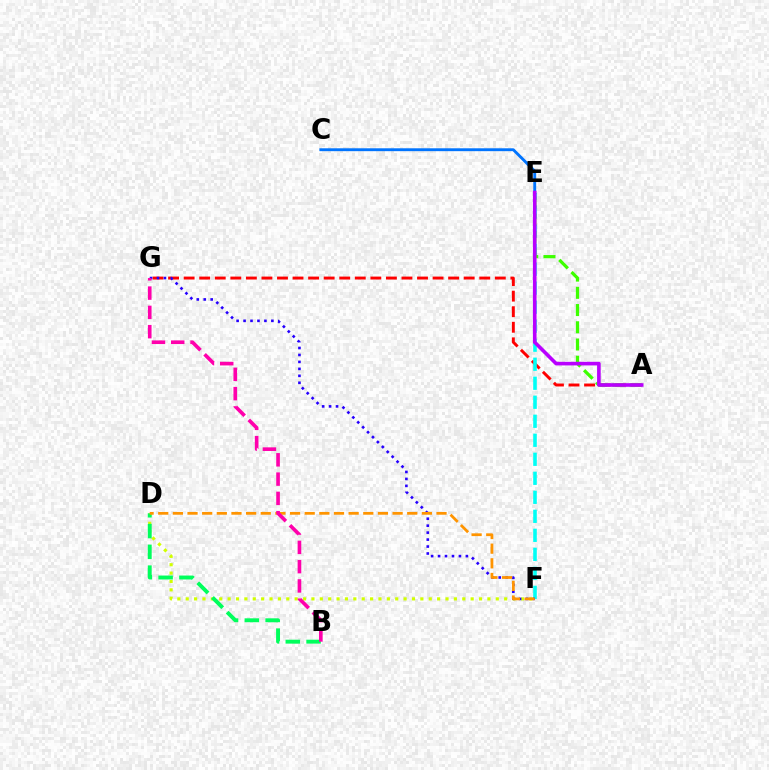{('A', 'G'): [{'color': '#ff0000', 'line_style': 'dashed', 'thickness': 2.11}], ('D', 'F'): [{'color': '#d1ff00', 'line_style': 'dotted', 'thickness': 2.28}, {'color': '#ff9400', 'line_style': 'dashed', 'thickness': 1.99}], ('E', 'F'): [{'color': '#00fff6', 'line_style': 'dashed', 'thickness': 2.58}], ('C', 'E'): [{'color': '#0074ff', 'line_style': 'solid', 'thickness': 2.07}], ('B', 'D'): [{'color': '#00ff5c', 'line_style': 'dashed', 'thickness': 2.82}], ('A', 'E'): [{'color': '#3dff00', 'line_style': 'dashed', 'thickness': 2.34}, {'color': '#b900ff', 'line_style': 'solid', 'thickness': 2.6}], ('F', 'G'): [{'color': '#2500ff', 'line_style': 'dotted', 'thickness': 1.89}], ('B', 'G'): [{'color': '#ff00ac', 'line_style': 'dashed', 'thickness': 2.62}]}